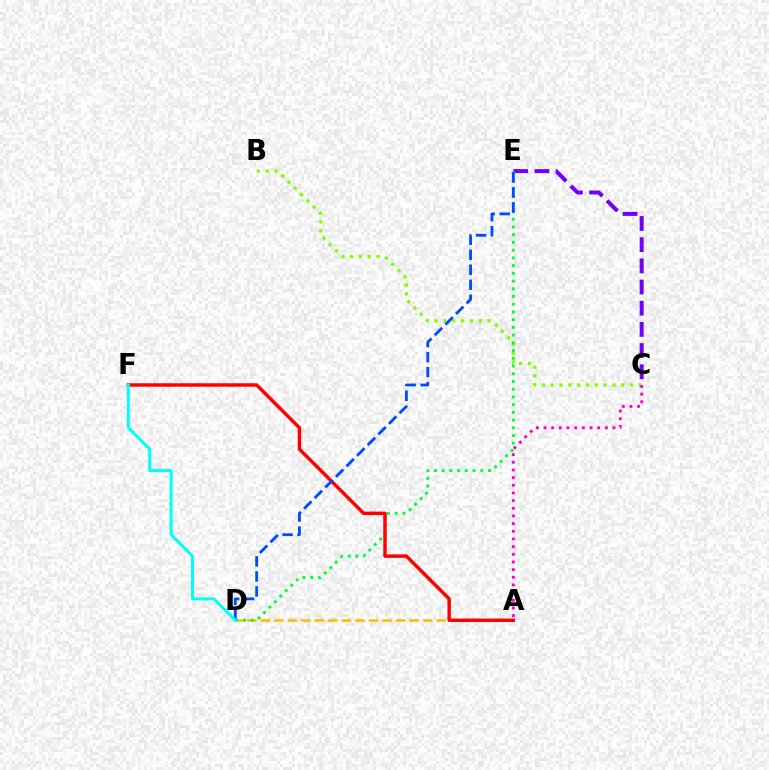{('C', 'E'): [{'color': '#7200ff', 'line_style': 'dashed', 'thickness': 2.88}], ('A', 'D'): [{'color': '#ffbd00', 'line_style': 'dashed', 'thickness': 1.84}], ('B', 'C'): [{'color': '#84ff00', 'line_style': 'dotted', 'thickness': 2.4}], ('D', 'E'): [{'color': '#00ff39', 'line_style': 'dotted', 'thickness': 2.1}, {'color': '#004bff', 'line_style': 'dashed', 'thickness': 2.04}], ('A', 'F'): [{'color': '#ff0000', 'line_style': 'solid', 'thickness': 2.49}], ('D', 'F'): [{'color': '#00fff6', 'line_style': 'solid', 'thickness': 2.13}], ('A', 'C'): [{'color': '#ff00cf', 'line_style': 'dotted', 'thickness': 2.08}]}